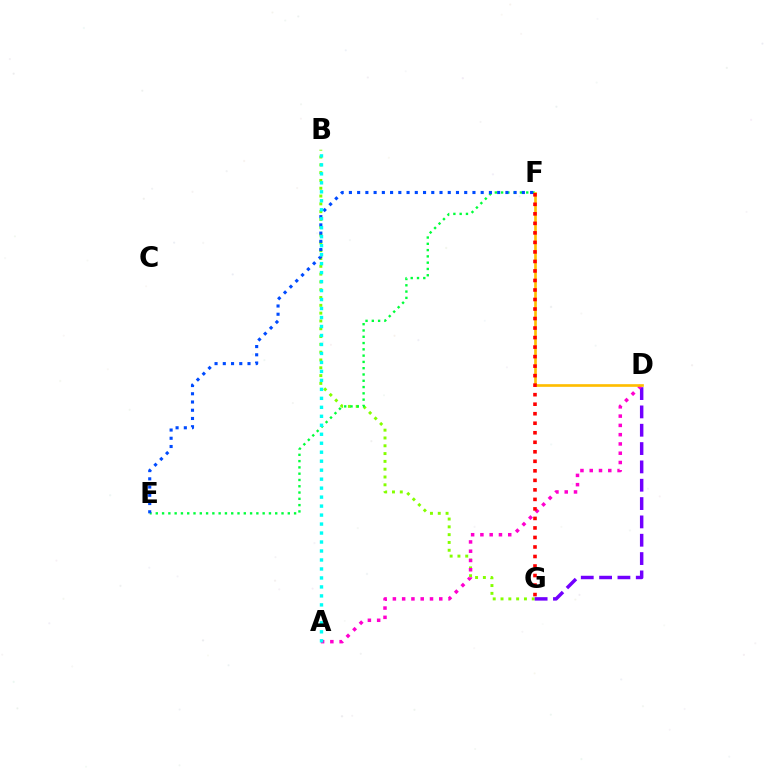{('B', 'G'): [{'color': '#84ff00', 'line_style': 'dotted', 'thickness': 2.12}], ('D', 'G'): [{'color': '#7200ff', 'line_style': 'dashed', 'thickness': 2.49}], ('E', 'F'): [{'color': '#00ff39', 'line_style': 'dotted', 'thickness': 1.71}, {'color': '#004bff', 'line_style': 'dotted', 'thickness': 2.24}], ('A', 'D'): [{'color': '#ff00cf', 'line_style': 'dotted', 'thickness': 2.52}], ('D', 'F'): [{'color': '#ffbd00', 'line_style': 'solid', 'thickness': 1.92}], ('A', 'B'): [{'color': '#00fff6', 'line_style': 'dotted', 'thickness': 2.44}], ('F', 'G'): [{'color': '#ff0000', 'line_style': 'dotted', 'thickness': 2.59}]}